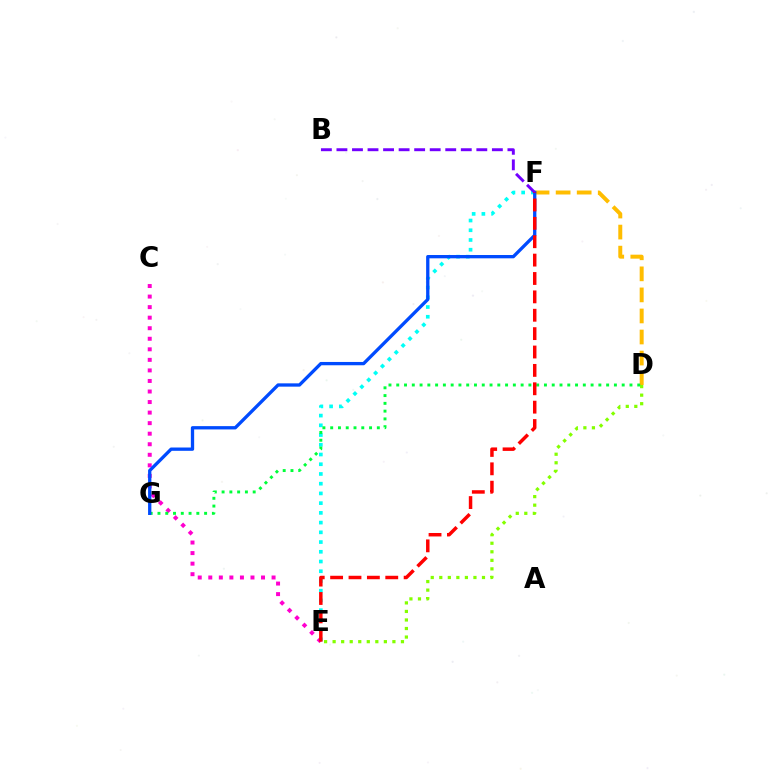{('E', 'F'): [{'color': '#00fff6', 'line_style': 'dotted', 'thickness': 2.64}, {'color': '#ff0000', 'line_style': 'dashed', 'thickness': 2.5}], ('D', 'E'): [{'color': '#84ff00', 'line_style': 'dotted', 'thickness': 2.32}], ('C', 'E'): [{'color': '#ff00cf', 'line_style': 'dotted', 'thickness': 2.87}], ('D', 'F'): [{'color': '#ffbd00', 'line_style': 'dashed', 'thickness': 2.86}], ('D', 'G'): [{'color': '#00ff39', 'line_style': 'dotted', 'thickness': 2.11}], ('F', 'G'): [{'color': '#004bff', 'line_style': 'solid', 'thickness': 2.38}], ('B', 'F'): [{'color': '#7200ff', 'line_style': 'dashed', 'thickness': 2.11}]}